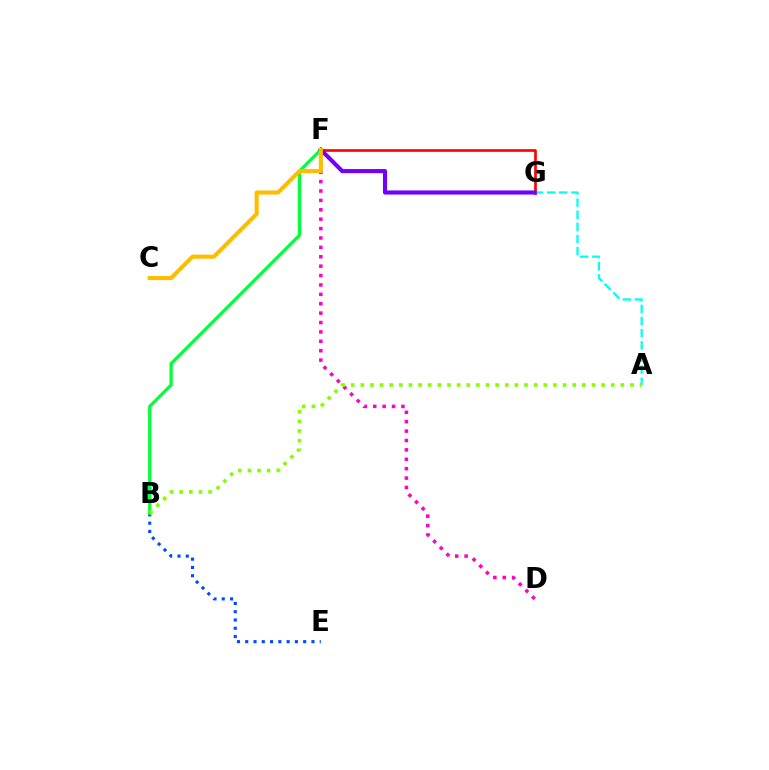{('D', 'F'): [{'color': '#ff00cf', 'line_style': 'dotted', 'thickness': 2.55}], ('F', 'G'): [{'color': '#ff0000', 'line_style': 'solid', 'thickness': 1.91}, {'color': '#7200ff', 'line_style': 'solid', 'thickness': 2.95}], ('B', 'E'): [{'color': '#004bff', 'line_style': 'dotted', 'thickness': 2.25}], ('A', 'G'): [{'color': '#00fff6', 'line_style': 'dashed', 'thickness': 1.65}], ('B', 'F'): [{'color': '#00ff39', 'line_style': 'solid', 'thickness': 2.34}], ('A', 'B'): [{'color': '#84ff00', 'line_style': 'dotted', 'thickness': 2.62}], ('C', 'F'): [{'color': '#ffbd00', 'line_style': 'solid', 'thickness': 2.95}]}